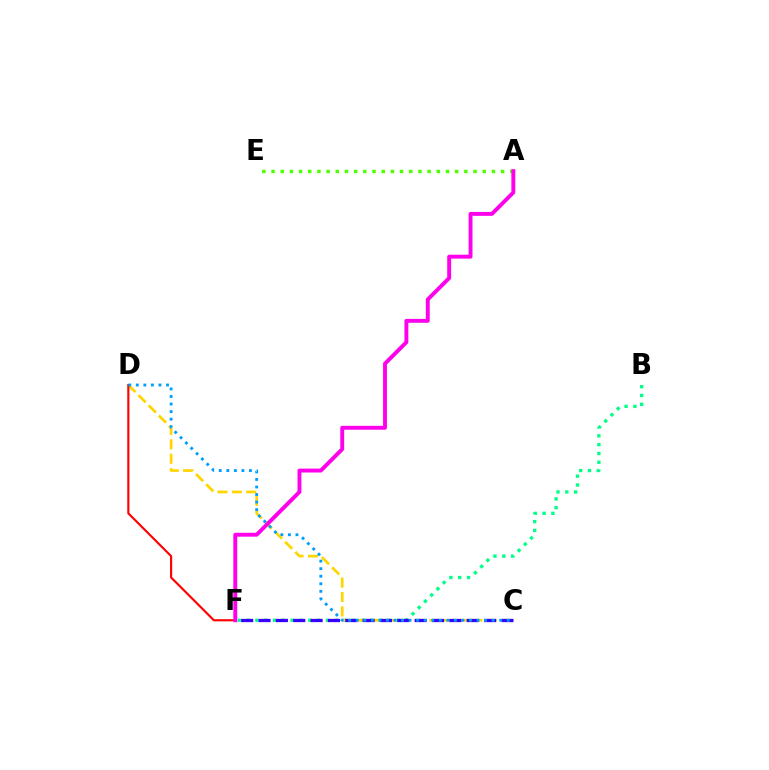{('A', 'E'): [{'color': '#4fff00', 'line_style': 'dotted', 'thickness': 2.49}], ('B', 'F'): [{'color': '#00ff86', 'line_style': 'dotted', 'thickness': 2.4}], ('C', 'D'): [{'color': '#ffd500', 'line_style': 'dashed', 'thickness': 1.96}, {'color': '#009eff', 'line_style': 'dotted', 'thickness': 2.05}], ('D', 'F'): [{'color': '#ff0000', 'line_style': 'solid', 'thickness': 1.54}], ('C', 'F'): [{'color': '#3700ff', 'line_style': 'dashed', 'thickness': 2.36}], ('A', 'F'): [{'color': '#ff00ed', 'line_style': 'solid', 'thickness': 2.81}]}